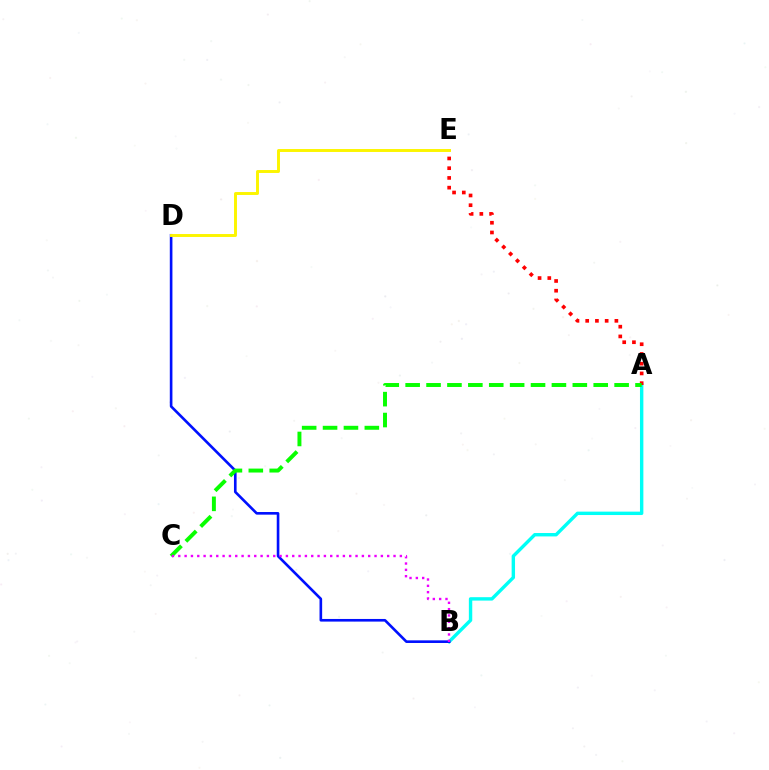{('A', 'B'): [{'color': '#00fff6', 'line_style': 'solid', 'thickness': 2.45}], ('A', 'E'): [{'color': '#ff0000', 'line_style': 'dotted', 'thickness': 2.64}], ('B', 'D'): [{'color': '#0010ff', 'line_style': 'solid', 'thickness': 1.89}], ('A', 'C'): [{'color': '#08ff00', 'line_style': 'dashed', 'thickness': 2.84}], ('B', 'C'): [{'color': '#ee00ff', 'line_style': 'dotted', 'thickness': 1.72}], ('D', 'E'): [{'color': '#fcf500', 'line_style': 'solid', 'thickness': 2.11}]}